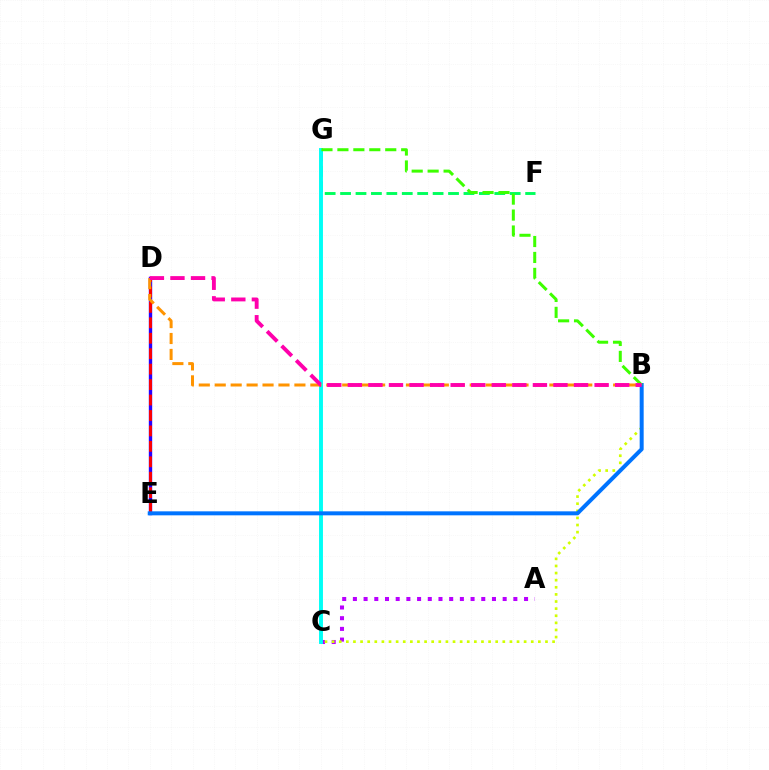{('F', 'G'): [{'color': '#00ff5c', 'line_style': 'dashed', 'thickness': 2.1}], ('D', 'E'): [{'color': '#2500ff', 'line_style': 'solid', 'thickness': 2.43}, {'color': '#ff0000', 'line_style': 'dashed', 'thickness': 2.1}], ('A', 'C'): [{'color': '#b900ff', 'line_style': 'dotted', 'thickness': 2.91}], ('C', 'G'): [{'color': '#00fff6', 'line_style': 'solid', 'thickness': 2.82}], ('B', 'C'): [{'color': '#d1ff00', 'line_style': 'dotted', 'thickness': 1.93}], ('B', 'E'): [{'color': '#0074ff', 'line_style': 'solid', 'thickness': 2.88}], ('B', 'G'): [{'color': '#3dff00', 'line_style': 'dashed', 'thickness': 2.17}], ('B', 'D'): [{'color': '#ff9400', 'line_style': 'dashed', 'thickness': 2.16}, {'color': '#ff00ac', 'line_style': 'dashed', 'thickness': 2.79}]}